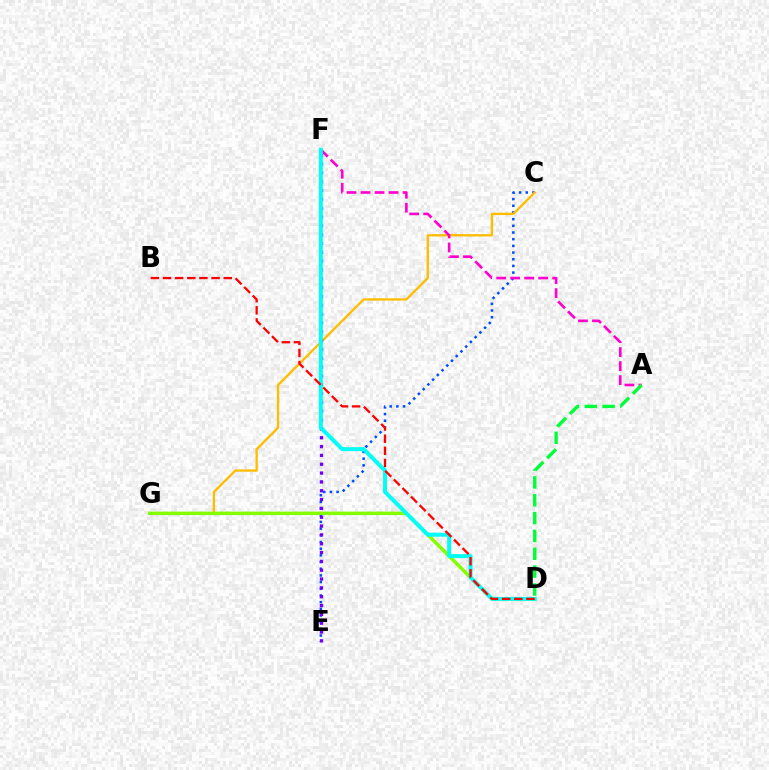{('C', 'E'): [{'color': '#004bff', 'line_style': 'dotted', 'thickness': 1.82}], ('C', 'G'): [{'color': '#ffbd00', 'line_style': 'solid', 'thickness': 1.67}], ('A', 'F'): [{'color': '#ff00cf', 'line_style': 'dashed', 'thickness': 1.9}], ('D', 'G'): [{'color': '#84ff00', 'line_style': 'solid', 'thickness': 2.51}], ('E', 'F'): [{'color': '#7200ff', 'line_style': 'dotted', 'thickness': 2.4}], ('D', 'F'): [{'color': '#00fff6', 'line_style': 'solid', 'thickness': 2.86}], ('A', 'D'): [{'color': '#00ff39', 'line_style': 'dashed', 'thickness': 2.42}], ('B', 'D'): [{'color': '#ff0000', 'line_style': 'dashed', 'thickness': 1.65}]}